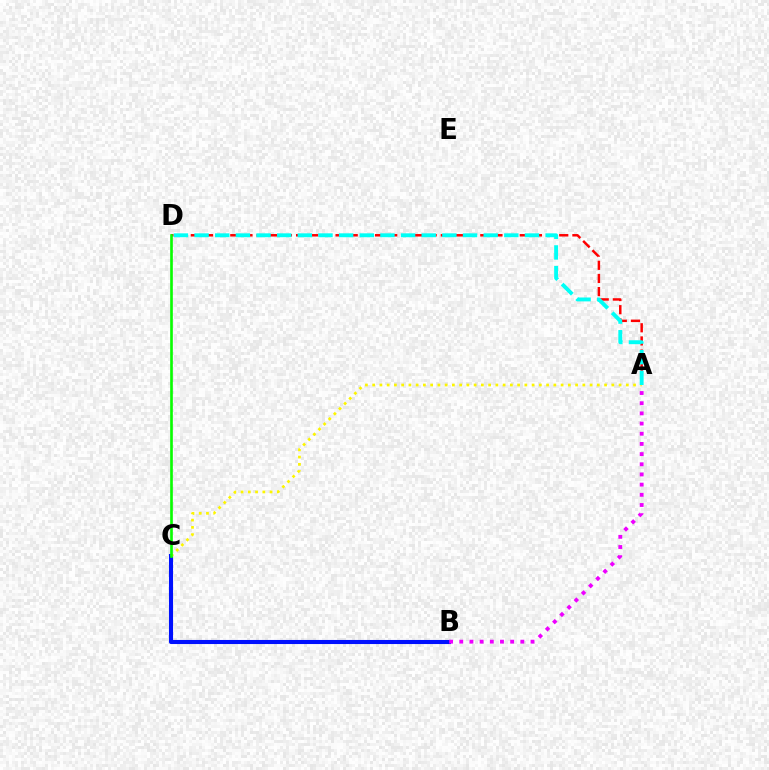{('B', 'C'): [{'color': '#0010ff', 'line_style': 'solid', 'thickness': 2.94}], ('A', 'D'): [{'color': '#ff0000', 'line_style': 'dashed', 'thickness': 1.79}, {'color': '#00fff6', 'line_style': 'dashed', 'thickness': 2.81}], ('A', 'C'): [{'color': '#fcf500', 'line_style': 'dotted', 'thickness': 1.97}], ('A', 'B'): [{'color': '#ee00ff', 'line_style': 'dotted', 'thickness': 2.77}], ('C', 'D'): [{'color': '#08ff00', 'line_style': 'solid', 'thickness': 1.91}]}